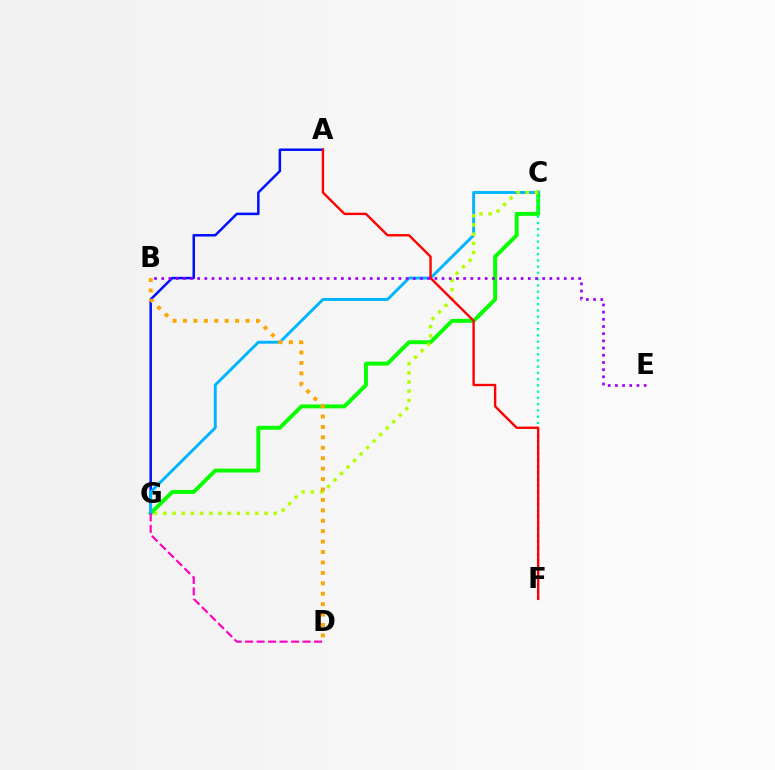{('A', 'G'): [{'color': '#0010ff', 'line_style': 'solid', 'thickness': 1.81}], ('C', 'G'): [{'color': '#08ff00', 'line_style': 'solid', 'thickness': 2.84}, {'color': '#00b5ff', 'line_style': 'solid', 'thickness': 2.09}, {'color': '#b3ff00', 'line_style': 'dotted', 'thickness': 2.5}], ('D', 'G'): [{'color': '#ff00bd', 'line_style': 'dashed', 'thickness': 1.56}], ('B', 'D'): [{'color': '#ffa500', 'line_style': 'dotted', 'thickness': 2.83}], ('C', 'F'): [{'color': '#00ff9d', 'line_style': 'dotted', 'thickness': 1.7}], ('B', 'E'): [{'color': '#9b00ff', 'line_style': 'dotted', 'thickness': 1.95}], ('A', 'F'): [{'color': '#ff0000', 'line_style': 'solid', 'thickness': 1.71}]}